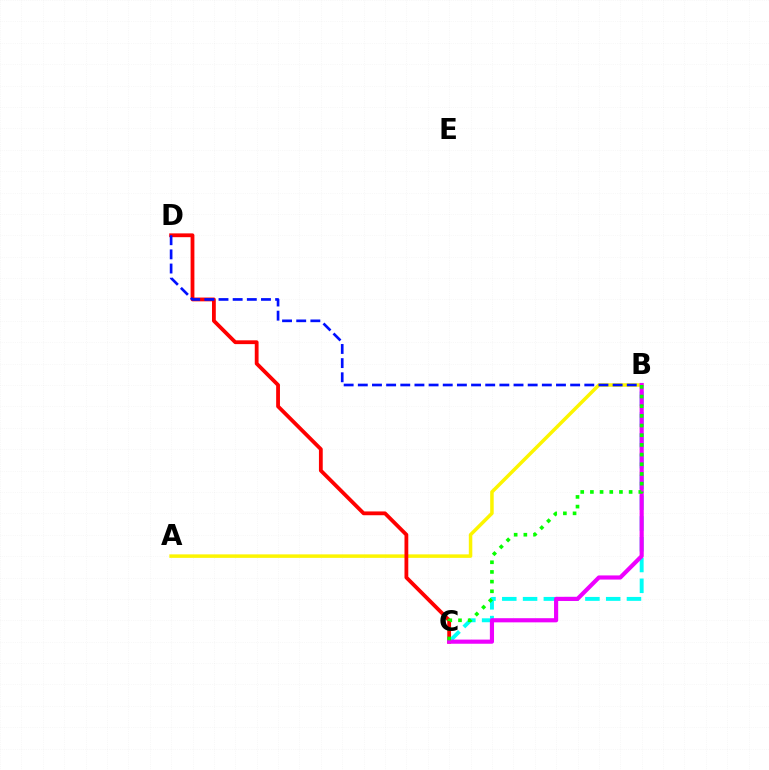{('A', 'B'): [{'color': '#fcf500', 'line_style': 'solid', 'thickness': 2.52}], ('C', 'D'): [{'color': '#ff0000', 'line_style': 'solid', 'thickness': 2.74}], ('B', 'C'): [{'color': '#00fff6', 'line_style': 'dashed', 'thickness': 2.82}, {'color': '#ee00ff', 'line_style': 'solid', 'thickness': 2.99}, {'color': '#08ff00', 'line_style': 'dotted', 'thickness': 2.63}], ('B', 'D'): [{'color': '#0010ff', 'line_style': 'dashed', 'thickness': 1.92}]}